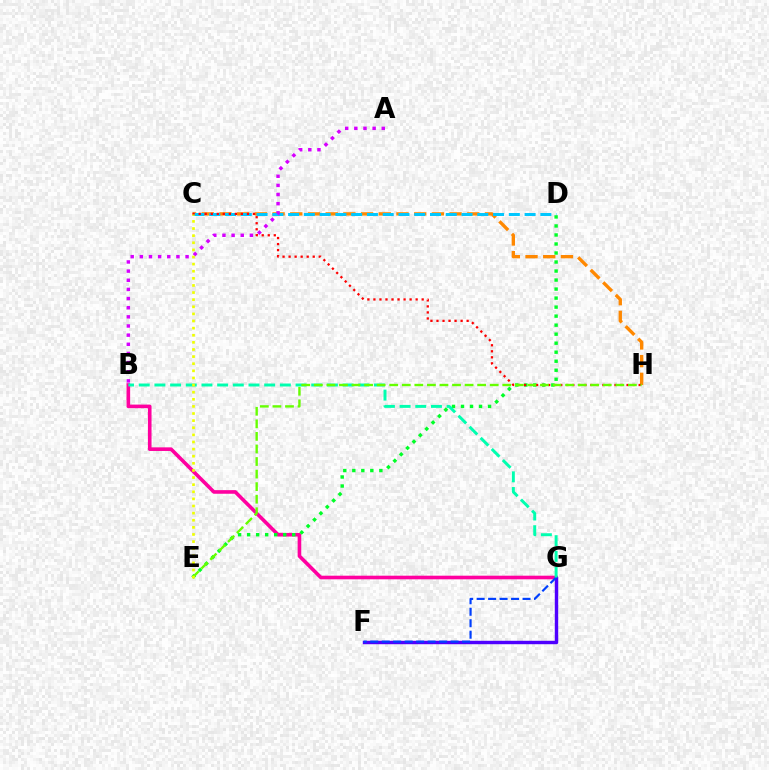{('B', 'G'): [{'color': '#ff00a0', 'line_style': 'solid', 'thickness': 2.6}, {'color': '#00ffaf', 'line_style': 'dashed', 'thickness': 2.13}], ('C', 'H'): [{'color': '#ff8800', 'line_style': 'dashed', 'thickness': 2.4}, {'color': '#ff0000', 'line_style': 'dotted', 'thickness': 1.64}], ('F', 'G'): [{'color': '#4f00ff', 'line_style': 'solid', 'thickness': 2.47}, {'color': '#003fff', 'line_style': 'dashed', 'thickness': 1.56}], ('C', 'D'): [{'color': '#00c7ff', 'line_style': 'dashed', 'thickness': 2.14}], ('A', 'B'): [{'color': '#d600ff', 'line_style': 'dotted', 'thickness': 2.49}], ('D', 'E'): [{'color': '#00ff27', 'line_style': 'dotted', 'thickness': 2.45}], ('E', 'H'): [{'color': '#66ff00', 'line_style': 'dashed', 'thickness': 1.71}], ('C', 'E'): [{'color': '#eeff00', 'line_style': 'dotted', 'thickness': 1.93}]}